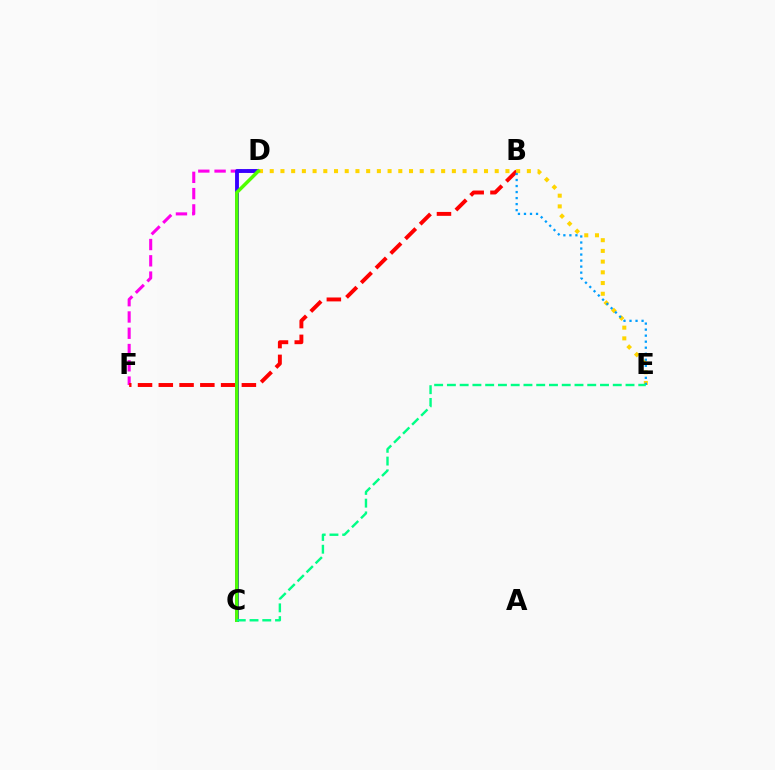{('D', 'F'): [{'color': '#ff00ed', 'line_style': 'dashed', 'thickness': 2.21}], ('C', 'D'): [{'color': '#3700ff', 'line_style': 'solid', 'thickness': 2.78}, {'color': '#4fff00', 'line_style': 'solid', 'thickness': 2.5}], ('B', 'F'): [{'color': '#ff0000', 'line_style': 'dashed', 'thickness': 2.82}], ('D', 'E'): [{'color': '#ffd500', 'line_style': 'dotted', 'thickness': 2.91}], ('B', 'E'): [{'color': '#009eff', 'line_style': 'dotted', 'thickness': 1.64}], ('C', 'E'): [{'color': '#00ff86', 'line_style': 'dashed', 'thickness': 1.73}]}